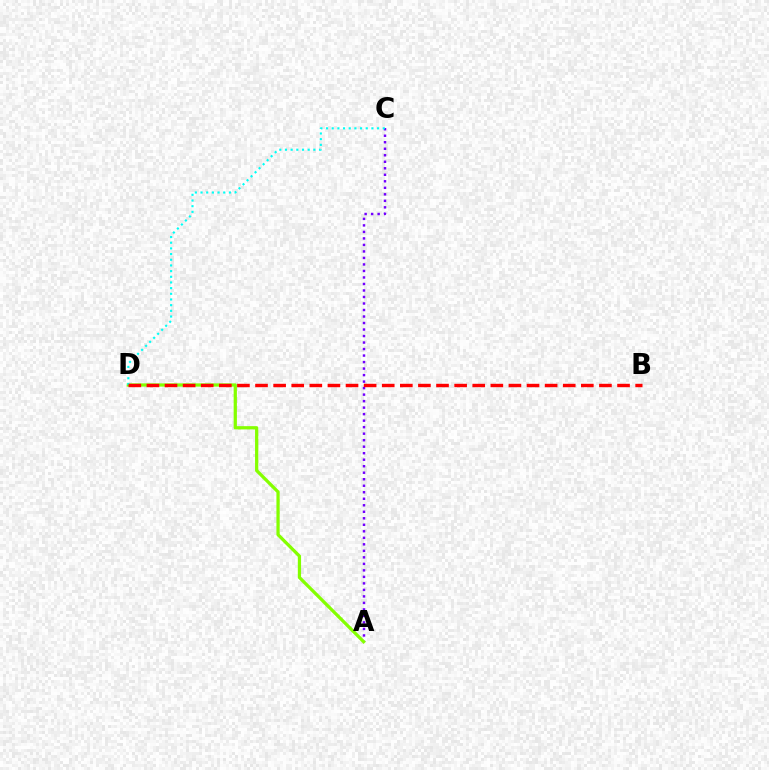{('A', 'C'): [{'color': '#7200ff', 'line_style': 'dotted', 'thickness': 1.77}], ('A', 'D'): [{'color': '#84ff00', 'line_style': 'solid', 'thickness': 2.34}], ('C', 'D'): [{'color': '#00fff6', 'line_style': 'dotted', 'thickness': 1.54}], ('B', 'D'): [{'color': '#ff0000', 'line_style': 'dashed', 'thickness': 2.46}]}